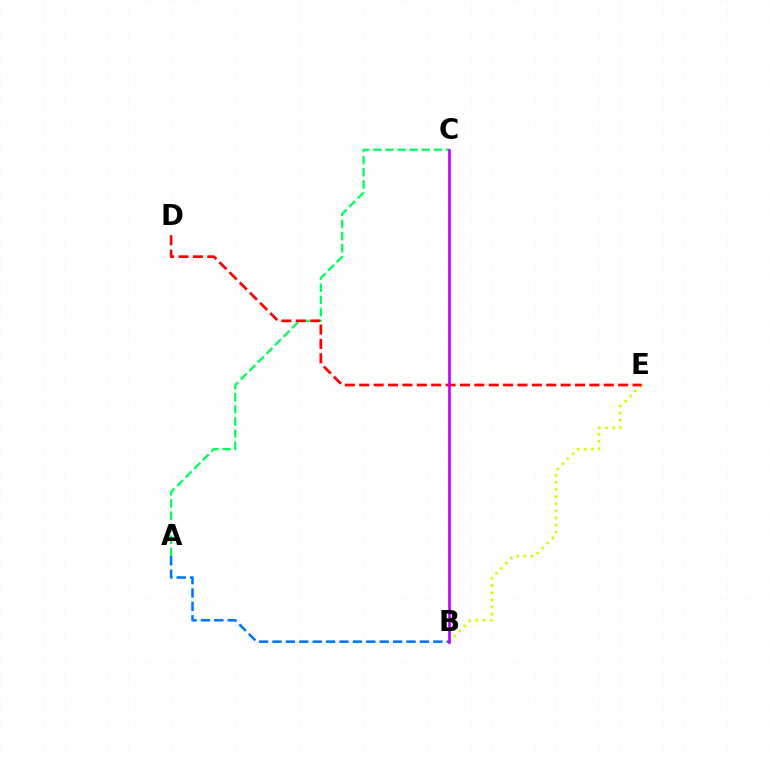{('B', 'E'): [{'color': '#d1ff00', 'line_style': 'dotted', 'thickness': 1.93}], ('A', 'C'): [{'color': '#00ff5c', 'line_style': 'dashed', 'thickness': 1.65}], ('D', 'E'): [{'color': '#ff0000', 'line_style': 'dashed', 'thickness': 1.95}], ('A', 'B'): [{'color': '#0074ff', 'line_style': 'dashed', 'thickness': 1.82}], ('B', 'C'): [{'color': '#b900ff', 'line_style': 'solid', 'thickness': 1.89}]}